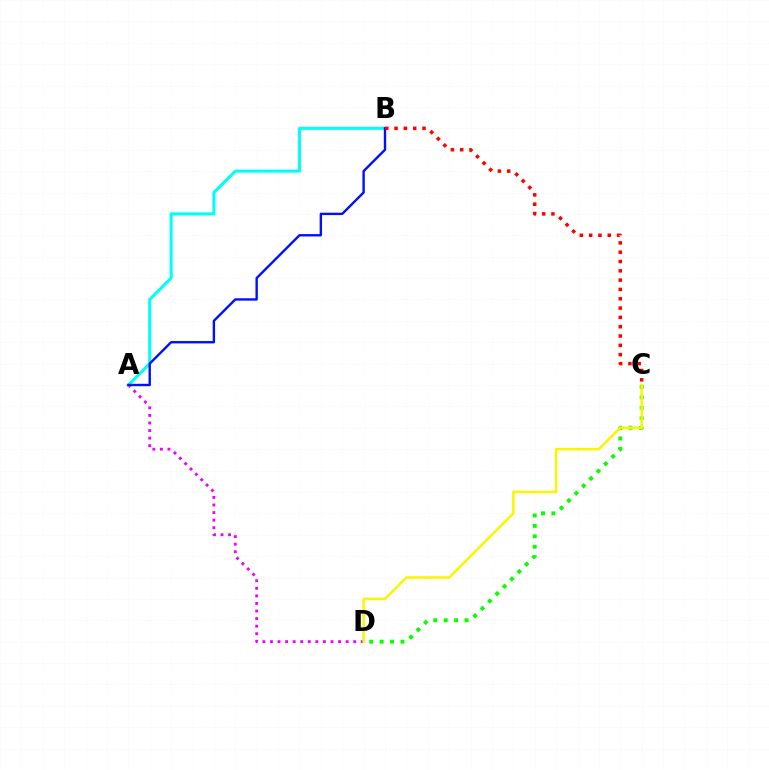{('A', 'D'): [{'color': '#ee00ff', 'line_style': 'dotted', 'thickness': 2.06}], ('C', 'D'): [{'color': '#08ff00', 'line_style': 'dotted', 'thickness': 2.83}, {'color': '#fcf500', 'line_style': 'solid', 'thickness': 1.82}], ('A', 'B'): [{'color': '#00fff6', 'line_style': 'solid', 'thickness': 2.2}, {'color': '#0010ff', 'line_style': 'solid', 'thickness': 1.72}], ('B', 'C'): [{'color': '#ff0000', 'line_style': 'dotted', 'thickness': 2.53}]}